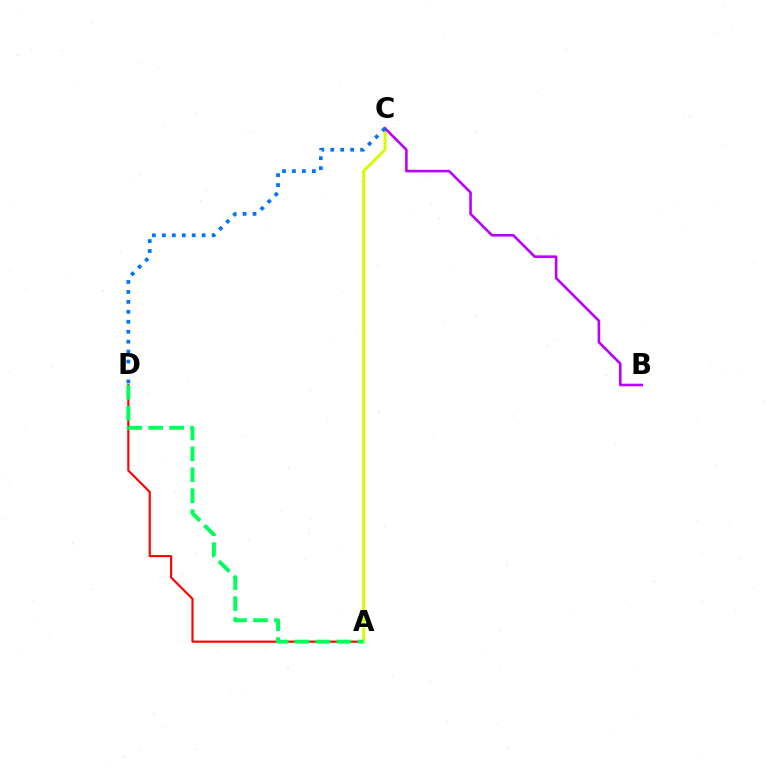{('A', 'D'): [{'color': '#ff0000', 'line_style': 'solid', 'thickness': 1.54}, {'color': '#00ff5c', 'line_style': 'dashed', 'thickness': 2.84}], ('A', 'C'): [{'color': '#d1ff00', 'line_style': 'solid', 'thickness': 2.15}], ('B', 'C'): [{'color': '#b900ff', 'line_style': 'solid', 'thickness': 1.87}], ('C', 'D'): [{'color': '#0074ff', 'line_style': 'dotted', 'thickness': 2.7}]}